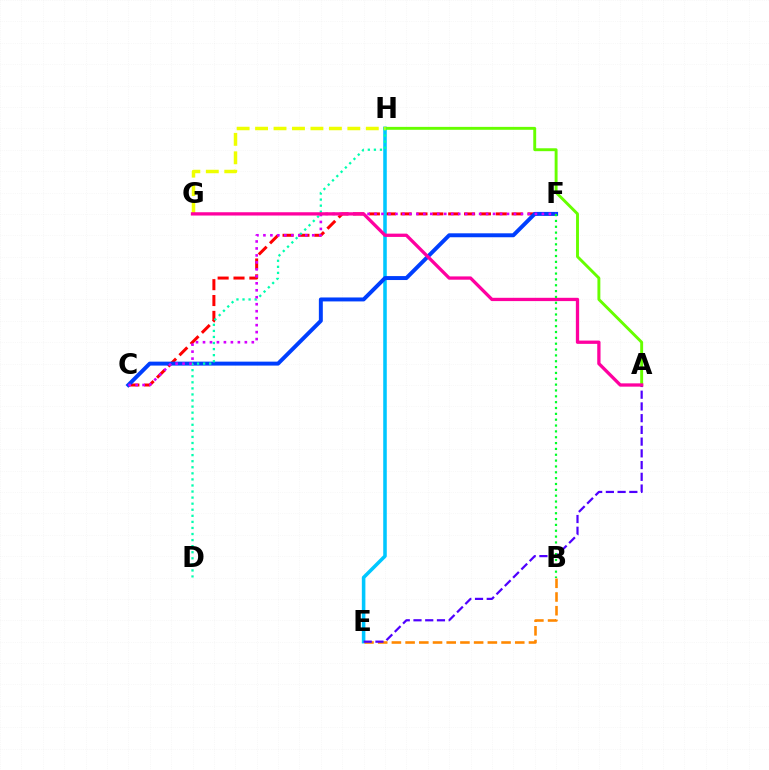{('C', 'F'): [{'color': '#ff0000', 'line_style': 'dashed', 'thickness': 2.15}, {'color': '#003fff', 'line_style': 'solid', 'thickness': 2.84}, {'color': '#d600ff', 'line_style': 'dotted', 'thickness': 1.89}], ('E', 'H'): [{'color': '#00c7ff', 'line_style': 'solid', 'thickness': 2.55}], ('A', 'H'): [{'color': '#66ff00', 'line_style': 'solid', 'thickness': 2.09}], ('D', 'H'): [{'color': '#00ffaf', 'line_style': 'dotted', 'thickness': 1.65}], ('B', 'E'): [{'color': '#ff8800', 'line_style': 'dashed', 'thickness': 1.86}], ('G', 'H'): [{'color': '#eeff00', 'line_style': 'dashed', 'thickness': 2.51}], ('A', 'E'): [{'color': '#4f00ff', 'line_style': 'dashed', 'thickness': 1.59}], ('A', 'G'): [{'color': '#ff00a0', 'line_style': 'solid', 'thickness': 2.37}], ('B', 'F'): [{'color': '#00ff27', 'line_style': 'dotted', 'thickness': 1.59}]}